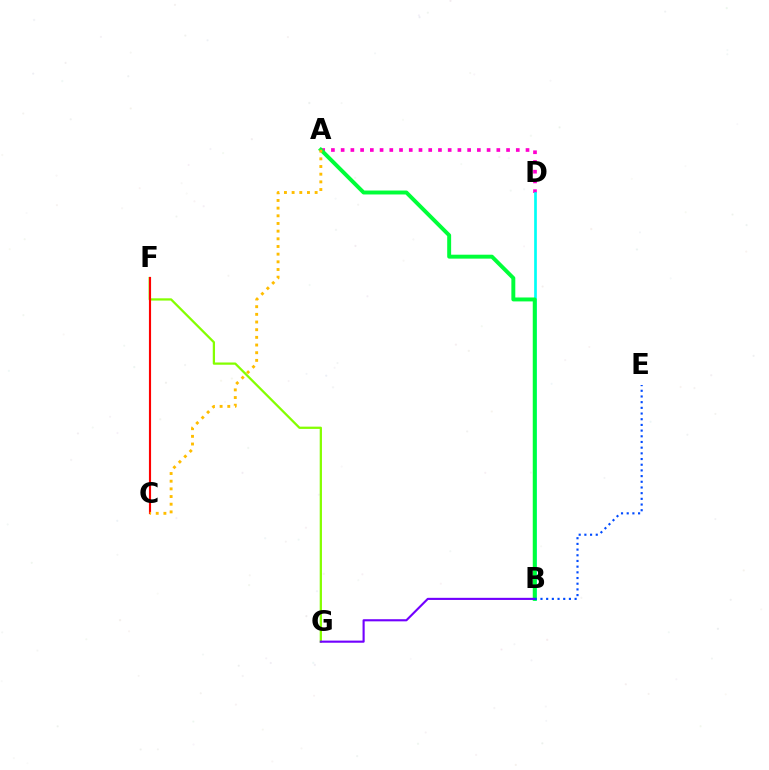{('A', 'D'): [{'color': '#ff00cf', 'line_style': 'dotted', 'thickness': 2.64}], ('B', 'D'): [{'color': '#00fff6', 'line_style': 'solid', 'thickness': 1.94}], ('F', 'G'): [{'color': '#84ff00', 'line_style': 'solid', 'thickness': 1.62}], ('A', 'B'): [{'color': '#00ff39', 'line_style': 'solid', 'thickness': 2.83}], ('C', 'F'): [{'color': '#ff0000', 'line_style': 'solid', 'thickness': 1.54}], ('B', 'G'): [{'color': '#7200ff', 'line_style': 'solid', 'thickness': 1.53}], ('A', 'C'): [{'color': '#ffbd00', 'line_style': 'dotted', 'thickness': 2.08}], ('B', 'E'): [{'color': '#004bff', 'line_style': 'dotted', 'thickness': 1.55}]}